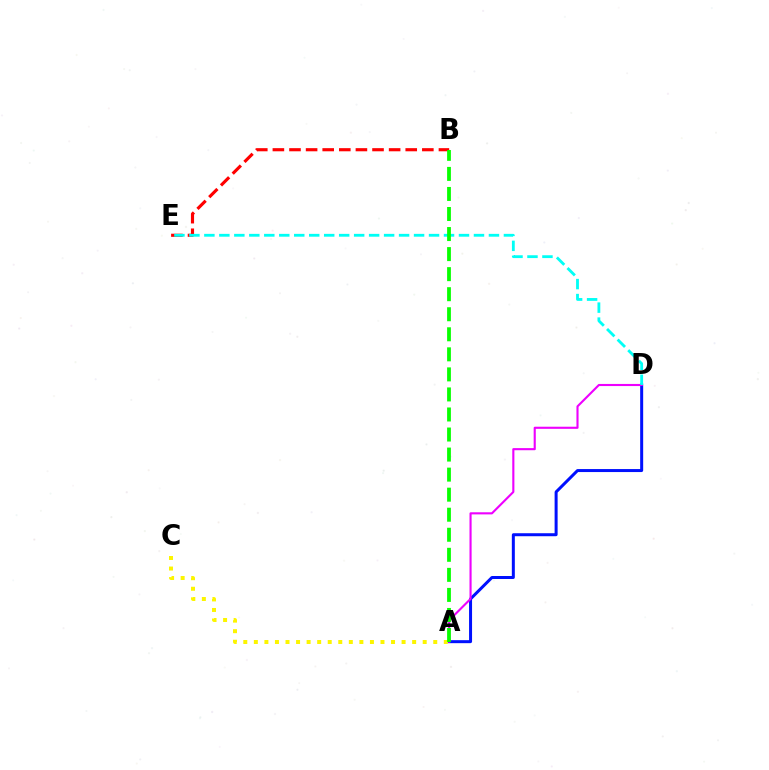{('A', 'D'): [{'color': '#0010ff', 'line_style': 'solid', 'thickness': 2.16}, {'color': '#ee00ff', 'line_style': 'solid', 'thickness': 1.52}], ('B', 'E'): [{'color': '#ff0000', 'line_style': 'dashed', 'thickness': 2.26}], ('A', 'C'): [{'color': '#fcf500', 'line_style': 'dotted', 'thickness': 2.87}], ('D', 'E'): [{'color': '#00fff6', 'line_style': 'dashed', 'thickness': 2.03}], ('A', 'B'): [{'color': '#08ff00', 'line_style': 'dashed', 'thickness': 2.72}]}